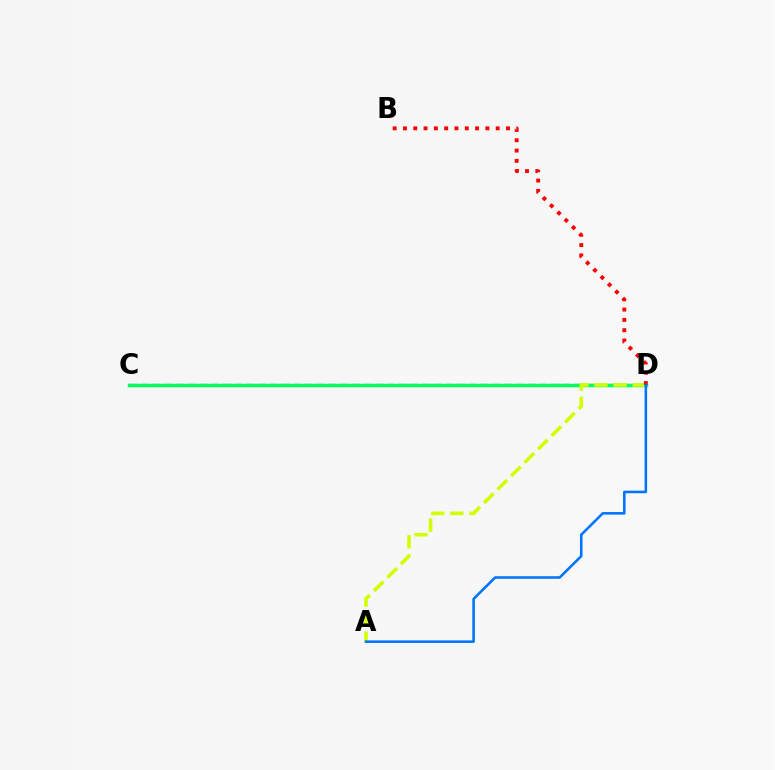{('C', 'D'): [{'color': '#b900ff', 'line_style': 'dashed', 'thickness': 1.59}, {'color': '#00ff5c', 'line_style': 'solid', 'thickness': 2.49}], ('A', 'D'): [{'color': '#d1ff00', 'line_style': 'dashed', 'thickness': 2.59}, {'color': '#0074ff', 'line_style': 'solid', 'thickness': 1.85}], ('B', 'D'): [{'color': '#ff0000', 'line_style': 'dotted', 'thickness': 2.8}]}